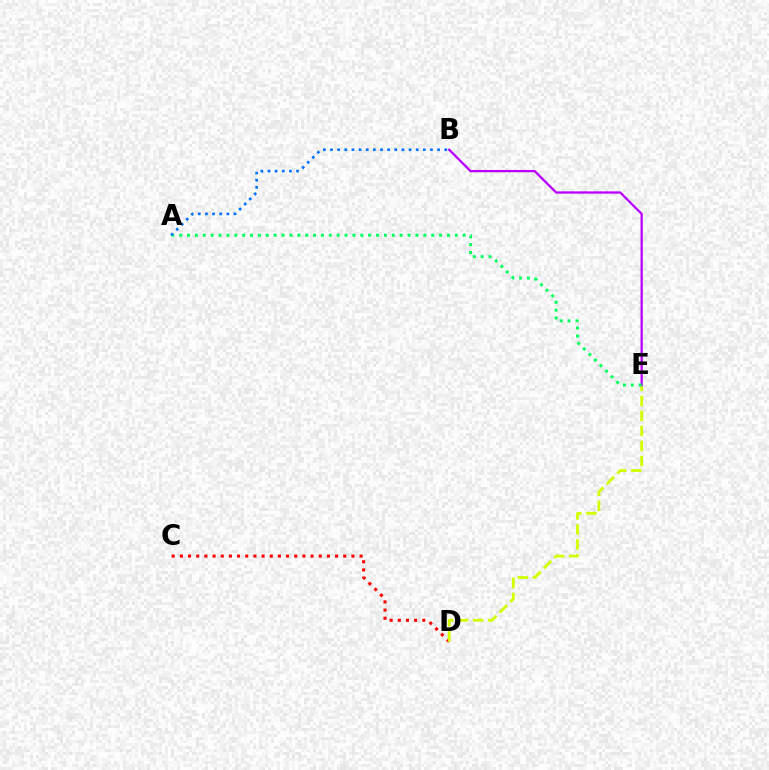{('C', 'D'): [{'color': '#ff0000', 'line_style': 'dotted', 'thickness': 2.22}], ('D', 'E'): [{'color': '#d1ff00', 'line_style': 'dashed', 'thickness': 2.04}], ('B', 'E'): [{'color': '#b900ff', 'line_style': 'solid', 'thickness': 1.64}], ('A', 'E'): [{'color': '#00ff5c', 'line_style': 'dotted', 'thickness': 2.14}], ('A', 'B'): [{'color': '#0074ff', 'line_style': 'dotted', 'thickness': 1.94}]}